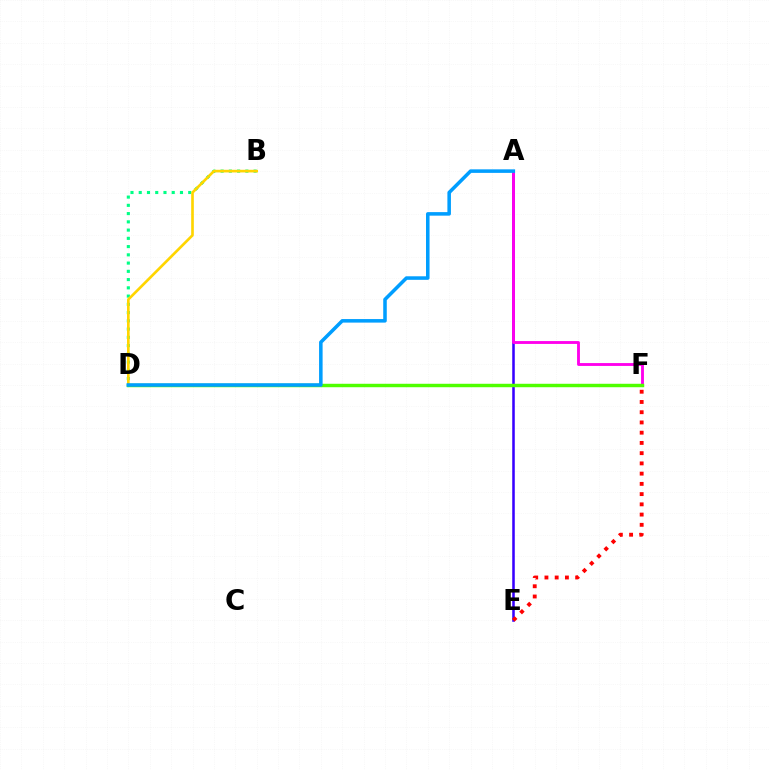{('A', 'E'): [{'color': '#3700ff', 'line_style': 'solid', 'thickness': 1.83}], ('B', 'D'): [{'color': '#00ff86', 'line_style': 'dotted', 'thickness': 2.24}, {'color': '#ffd500', 'line_style': 'solid', 'thickness': 1.91}], ('E', 'F'): [{'color': '#ff0000', 'line_style': 'dotted', 'thickness': 2.78}], ('A', 'F'): [{'color': '#ff00ed', 'line_style': 'solid', 'thickness': 2.06}], ('D', 'F'): [{'color': '#4fff00', 'line_style': 'solid', 'thickness': 2.48}], ('A', 'D'): [{'color': '#009eff', 'line_style': 'solid', 'thickness': 2.55}]}